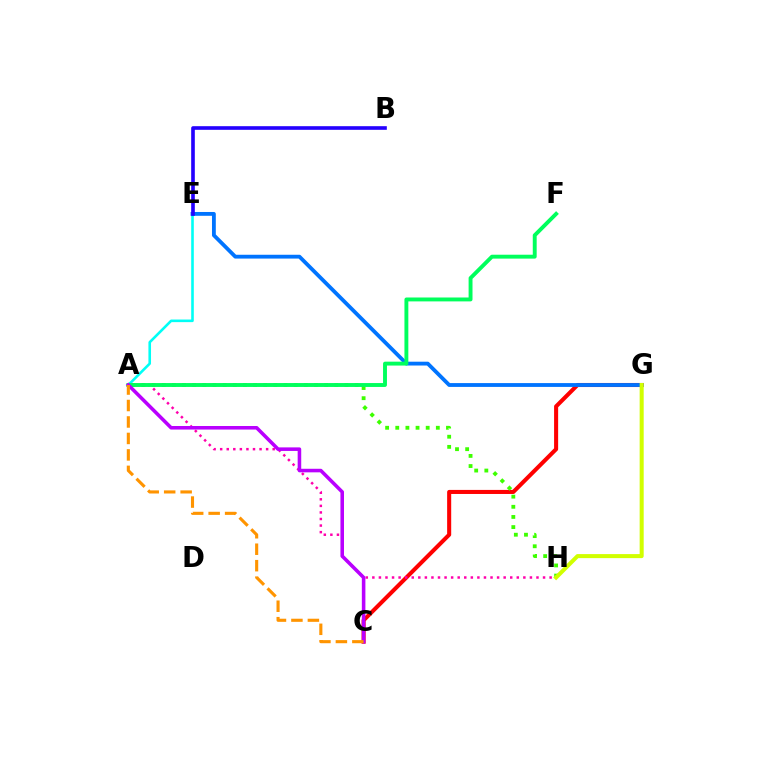{('C', 'G'): [{'color': '#ff0000', 'line_style': 'solid', 'thickness': 2.92}], ('A', 'E'): [{'color': '#00fff6', 'line_style': 'solid', 'thickness': 1.87}], ('A', 'H'): [{'color': '#ff00ac', 'line_style': 'dotted', 'thickness': 1.78}, {'color': '#3dff00', 'line_style': 'dotted', 'thickness': 2.76}], ('E', 'G'): [{'color': '#0074ff', 'line_style': 'solid', 'thickness': 2.75}], ('A', 'F'): [{'color': '#00ff5c', 'line_style': 'solid', 'thickness': 2.81}], ('A', 'C'): [{'color': '#b900ff', 'line_style': 'solid', 'thickness': 2.56}, {'color': '#ff9400', 'line_style': 'dashed', 'thickness': 2.24}], ('G', 'H'): [{'color': '#d1ff00', 'line_style': 'solid', 'thickness': 2.91}], ('B', 'E'): [{'color': '#2500ff', 'line_style': 'solid', 'thickness': 2.62}]}